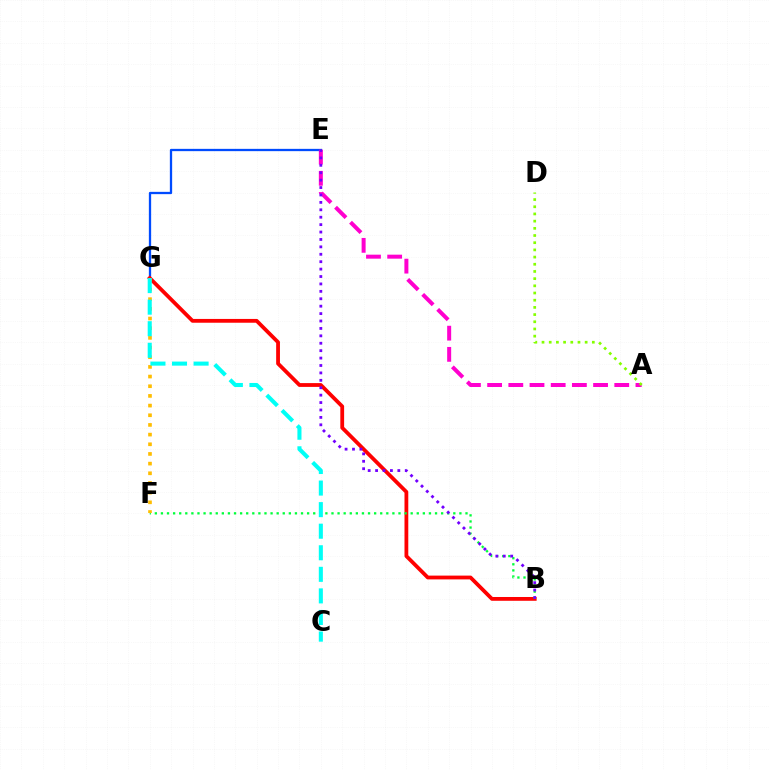{('E', 'G'): [{'color': '#004bff', 'line_style': 'solid', 'thickness': 1.65}], ('B', 'G'): [{'color': '#ff0000', 'line_style': 'solid', 'thickness': 2.73}], ('B', 'F'): [{'color': '#00ff39', 'line_style': 'dotted', 'thickness': 1.66}], ('A', 'E'): [{'color': '#ff00cf', 'line_style': 'dashed', 'thickness': 2.88}], ('B', 'E'): [{'color': '#7200ff', 'line_style': 'dotted', 'thickness': 2.01}], ('A', 'D'): [{'color': '#84ff00', 'line_style': 'dotted', 'thickness': 1.95}], ('F', 'G'): [{'color': '#ffbd00', 'line_style': 'dotted', 'thickness': 2.63}], ('C', 'G'): [{'color': '#00fff6', 'line_style': 'dashed', 'thickness': 2.93}]}